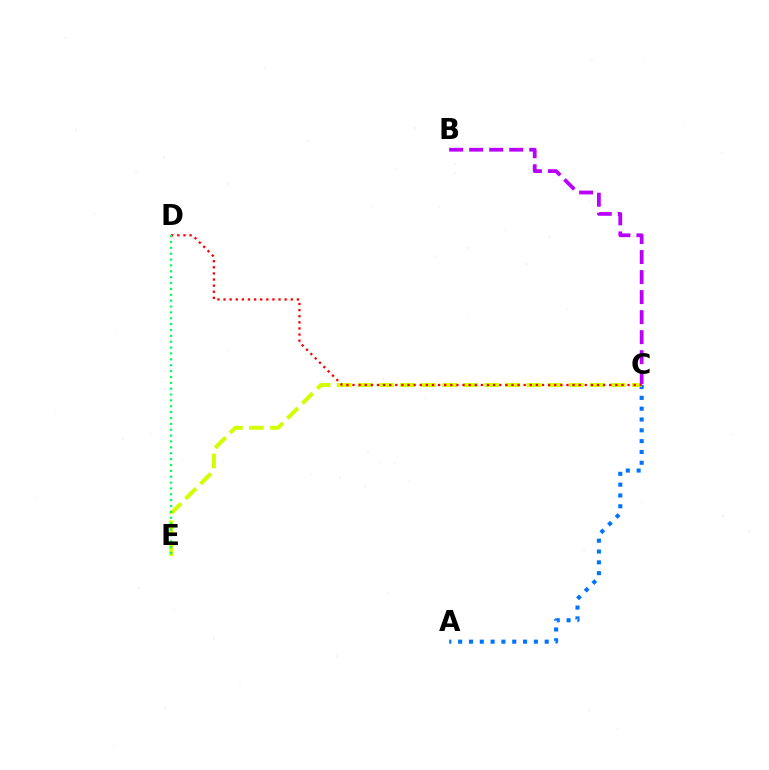{('A', 'C'): [{'color': '#0074ff', 'line_style': 'dotted', 'thickness': 2.94}], ('C', 'E'): [{'color': '#d1ff00', 'line_style': 'dashed', 'thickness': 2.86}], ('B', 'C'): [{'color': '#b900ff', 'line_style': 'dashed', 'thickness': 2.72}], ('C', 'D'): [{'color': '#ff0000', 'line_style': 'dotted', 'thickness': 1.66}], ('D', 'E'): [{'color': '#00ff5c', 'line_style': 'dotted', 'thickness': 1.59}]}